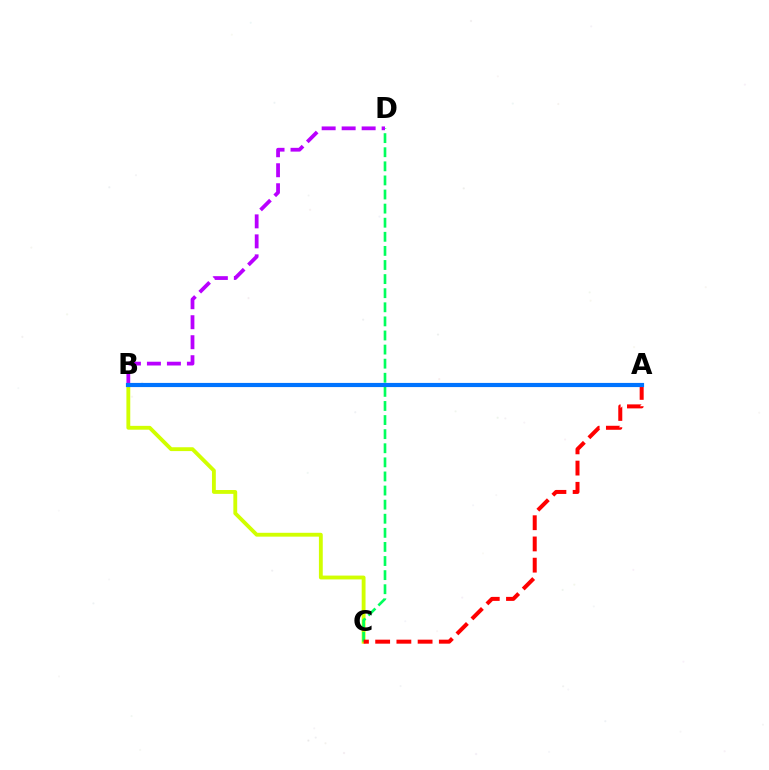{('B', 'C'): [{'color': '#d1ff00', 'line_style': 'solid', 'thickness': 2.77}], ('C', 'D'): [{'color': '#00ff5c', 'line_style': 'dashed', 'thickness': 1.92}], ('A', 'C'): [{'color': '#ff0000', 'line_style': 'dashed', 'thickness': 2.88}], ('B', 'D'): [{'color': '#b900ff', 'line_style': 'dashed', 'thickness': 2.72}], ('A', 'B'): [{'color': '#0074ff', 'line_style': 'solid', 'thickness': 3.0}]}